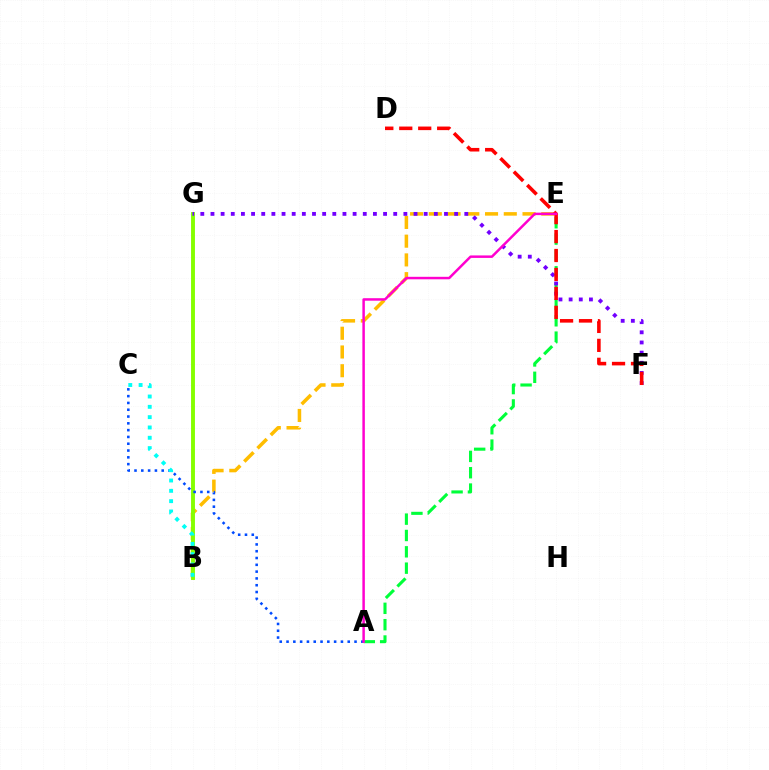{('B', 'E'): [{'color': '#ffbd00', 'line_style': 'dashed', 'thickness': 2.55}], ('A', 'E'): [{'color': '#00ff39', 'line_style': 'dashed', 'thickness': 2.22}, {'color': '#ff00cf', 'line_style': 'solid', 'thickness': 1.79}], ('B', 'G'): [{'color': '#84ff00', 'line_style': 'solid', 'thickness': 2.81}], ('F', 'G'): [{'color': '#7200ff', 'line_style': 'dotted', 'thickness': 2.76}], ('D', 'F'): [{'color': '#ff0000', 'line_style': 'dashed', 'thickness': 2.57}], ('A', 'C'): [{'color': '#004bff', 'line_style': 'dotted', 'thickness': 1.85}], ('B', 'C'): [{'color': '#00fff6', 'line_style': 'dotted', 'thickness': 2.8}]}